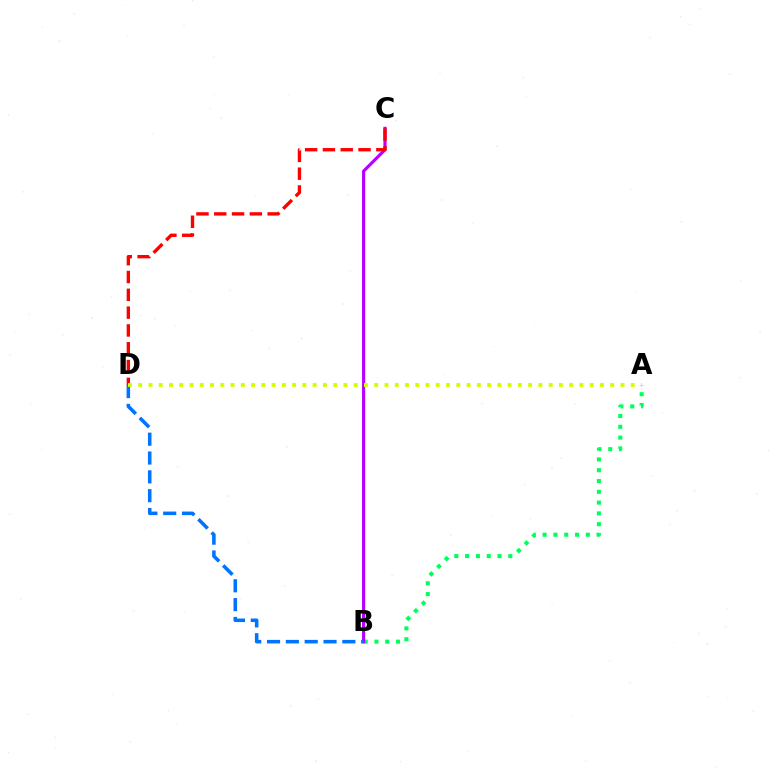{('A', 'B'): [{'color': '#00ff5c', 'line_style': 'dotted', 'thickness': 2.93}], ('B', 'C'): [{'color': '#b900ff', 'line_style': 'solid', 'thickness': 2.27}], ('C', 'D'): [{'color': '#ff0000', 'line_style': 'dashed', 'thickness': 2.42}], ('B', 'D'): [{'color': '#0074ff', 'line_style': 'dashed', 'thickness': 2.56}], ('A', 'D'): [{'color': '#d1ff00', 'line_style': 'dotted', 'thickness': 2.79}]}